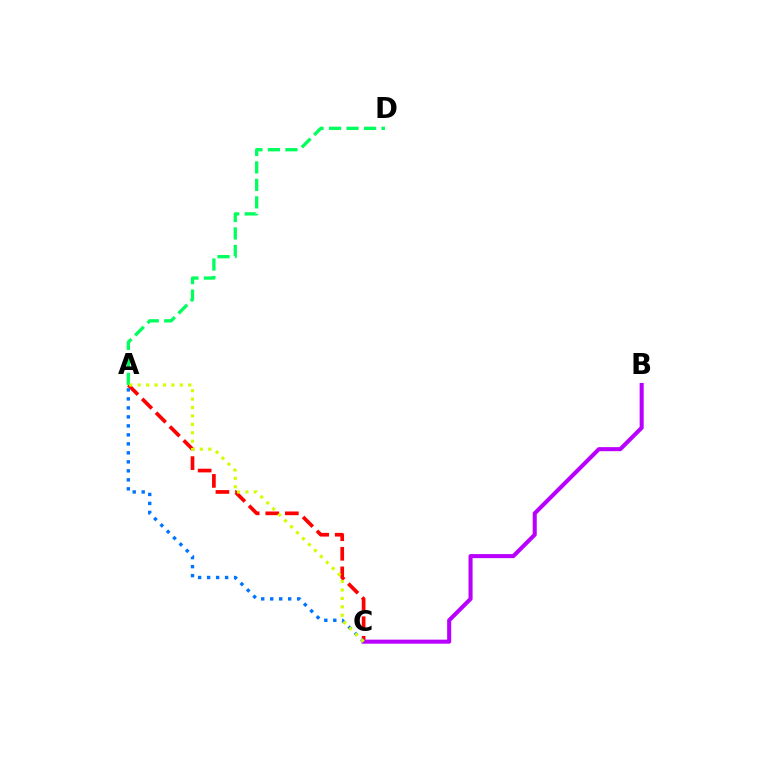{('A', 'C'): [{'color': '#ff0000', 'line_style': 'dashed', 'thickness': 2.66}, {'color': '#0074ff', 'line_style': 'dotted', 'thickness': 2.44}, {'color': '#d1ff00', 'line_style': 'dotted', 'thickness': 2.29}], ('A', 'D'): [{'color': '#00ff5c', 'line_style': 'dashed', 'thickness': 2.38}], ('B', 'C'): [{'color': '#b900ff', 'line_style': 'solid', 'thickness': 2.92}]}